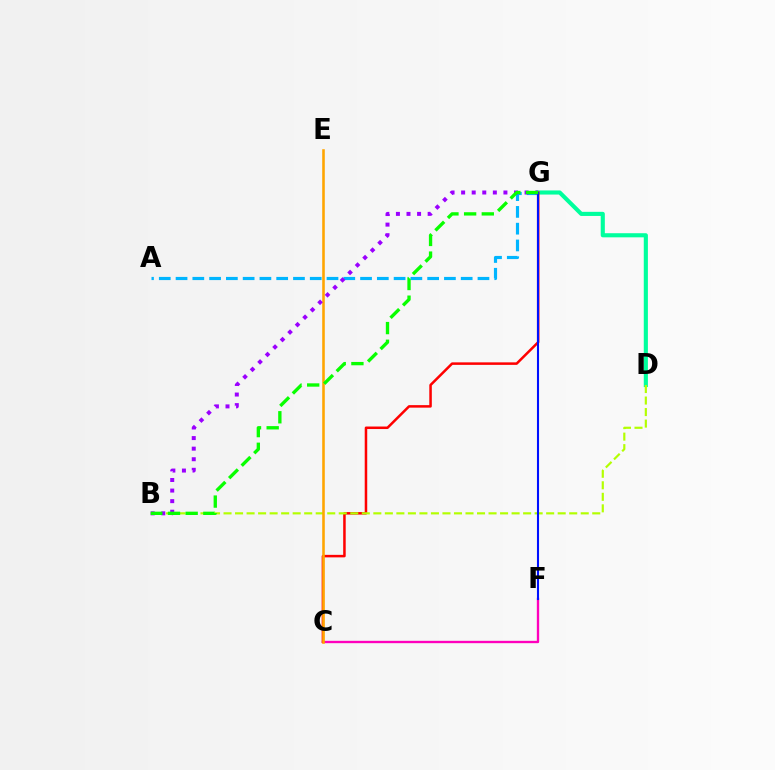{('C', 'F'): [{'color': '#ff00bd', 'line_style': 'solid', 'thickness': 1.69}], ('D', 'G'): [{'color': '#00ff9d', 'line_style': 'solid', 'thickness': 2.97}], ('C', 'G'): [{'color': '#ff0000', 'line_style': 'solid', 'thickness': 1.81}], ('A', 'G'): [{'color': '#00b5ff', 'line_style': 'dashed', 'thickness': 2.28}], ('B', 'D'): [{'color': '#b3ff00', 'line_style': 'dashed', 'thickness': 1.57}], ('C', 'E'): [{'color': '#ffa500', 'line_style': 'solid', 'thickness': 1.86}], ('B', 'G'): [{'color': '#9b00ff', 'line_style': 'dotted', 'thickness': 2.87}, {'color': '#08ff00', 'line_style': 'dashed', 'thickness': 2.4}], ('F', 'G'): [{'color': '#0010ff', 'line_style': 'solid', 'thickness': 1.51}]}